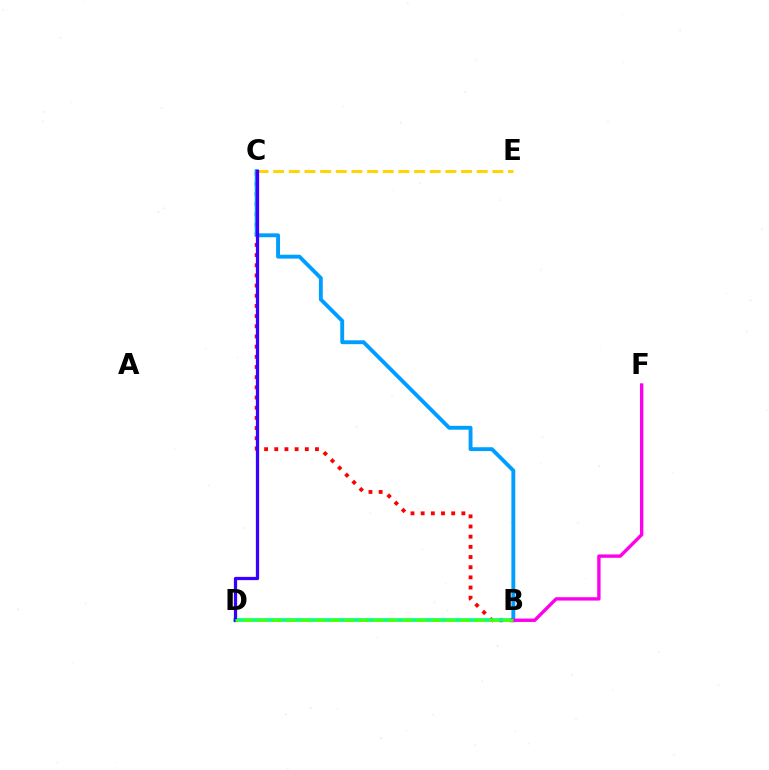{('B', 'C'): [{'color': '#ff0000', 'line_style': 'dotted', 'thickness': 2.76}, {'color': '#009eff', 'line_style': 'solid', 'thickness': 2.79}], ('C', 'E'): [{'color': '#ffd500', 'line_style': 'dashed', 'thickness': 2.13}], ('B', 'D'): [{'color': '#00ff86', 'line_style': 'solid', 'thickness': 2.65}, {'color': '#4fff00', 'line_style': 'dashed', 'thickness': 1.97}], ('C', 'D'): [{'color': '#3700ff', 'line_style': 'solid', 'thickness': 2.34}], ('B', 'F'): [{'color': '#ff00ed', 'line_style': 'solid', 'thickness': 2.42}]}